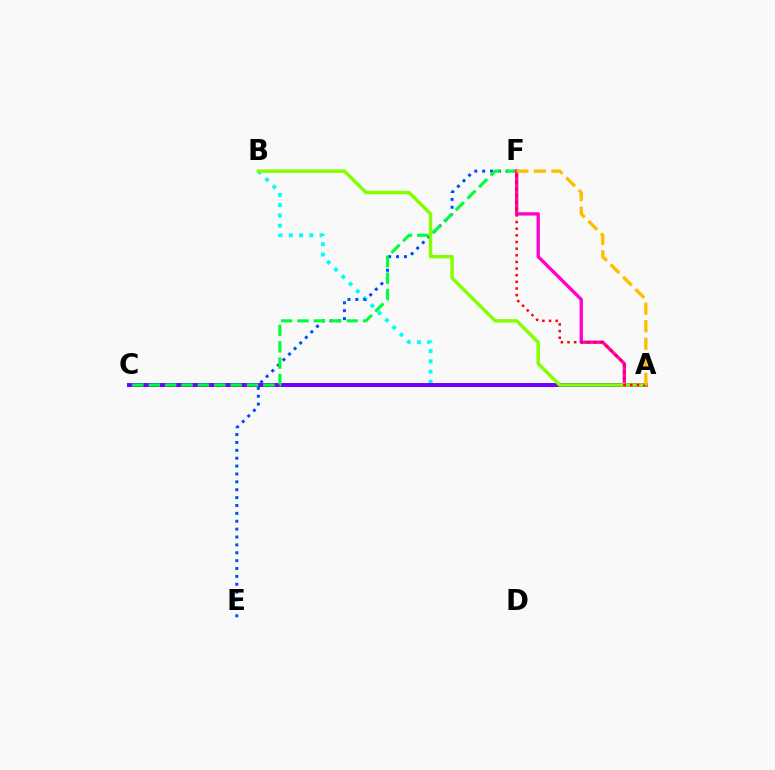{('A', 'B'): [{'color': '#00fff6', 'line_style': 'dotted', 'thickness': 2.79}, {'color': '#84ff00', 'line_style': 'solid', 'thickness': 2.48}], ('E', 'F'): [{'color': '#004bff', 'line_style': 'dotted', 'thickness': 2.14}], ('A', 'C'): [{'color': '#7200ff', 'line_style': 'solid', 'thickness': 2.84}], ('C', 'F'): [{'color': '#00ff39', 'line_style': 'dashed', 'thickness': 2.23}], ('A', 'F'): [{'color': '#ff00cf', 'line_style': 'solid', 'thickness': 2.4}, {'color': '#ff0000', 'line_style': 'dotted', 'thickness': 1.8}, {'color': '#ffbd00', 'line_style': 'dashed', 'thickness': 2.39}]}